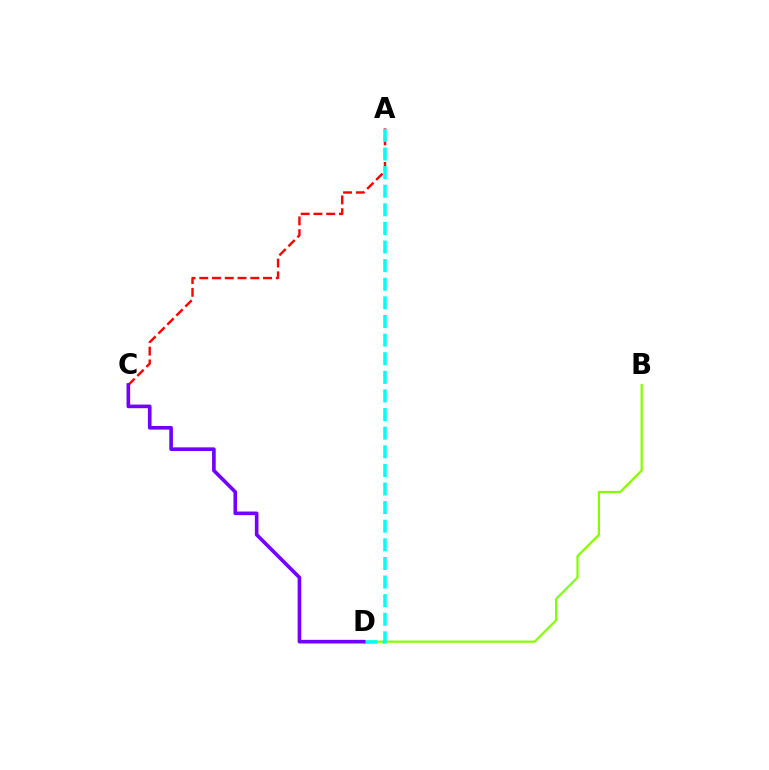{('B', 'D'): [{'color': '#84ff00', 'line_style': 'solid', 'thickness': 1.59}], ('A', 'C'): [{'color': '#ff0000', 'line_style': 'dashed', 'thickness': 1.73}], ('A', 'D'): [{'color': '#00fff6', 'line_style': 'dashed', 'thickness': 2.53}], ('C', 'D'): [{'color': '#7200ff', 'line_style': 'solid', 'thickness': 2.61}]}